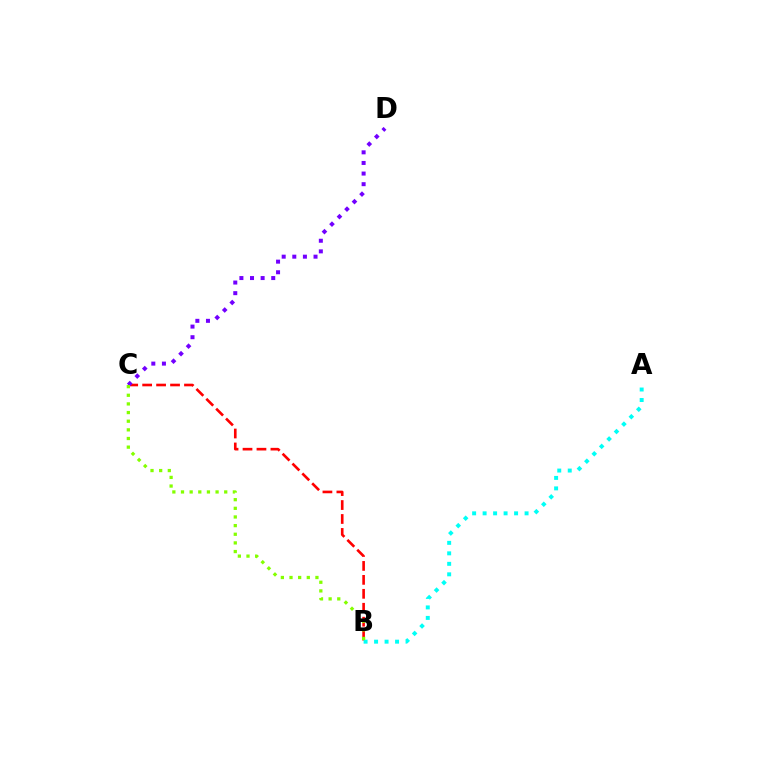{('B', 'C'): [{'color': '#ff0000', 'line_style': 'dashed', 'thickness': 1.89}, {'color': '#84ff00', 'line_style': 'dotted', 'thickness': 2.35}], ('A', 'B'): [{'color': '#00fff6', 'line_style': 'dotted', 'thickness': 2.85}], ('C', 'D'): [{'color': '#7200ff', 'line_style': 'dotted', 'thickness': 2.88}]}